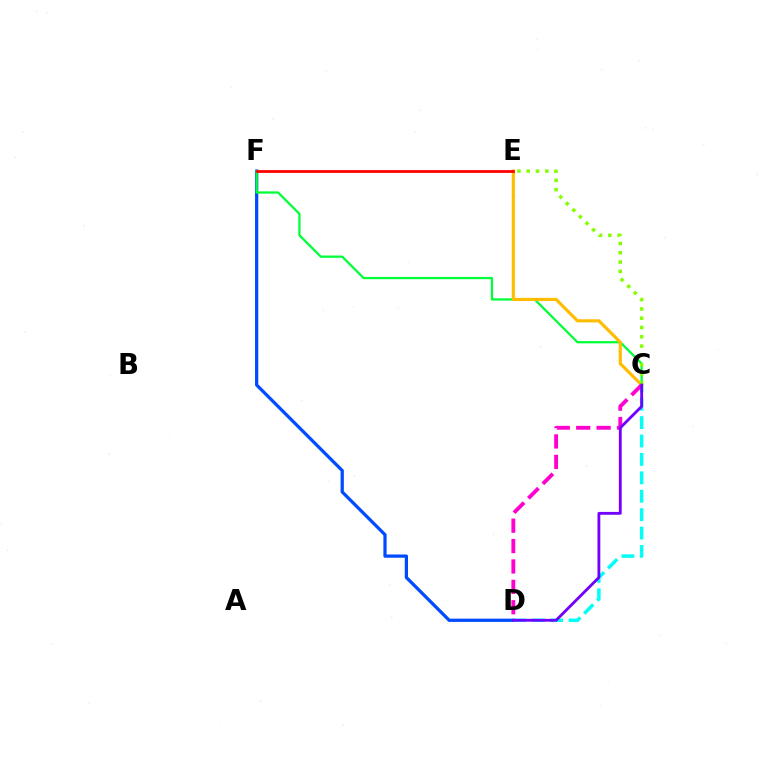{('D', 'F'): [{'color': '#004bff', 'line_style': 'solid', 'thickness': 2.34}], ('C', 'D'): [{'color': '#00fff6', 'line_style': 'dashed', 'thickness': 2.5}, {'color': '#ff00cf', 'line_style': 'dashed', 'thickness': 2.77}, {'color': '#7200ff', 'line_style': 'solid', 'thickness': 2.04}], ('C', 'F'): [{'color': '#00ff39', 'line_style': 'solid', 'thickness': 1.63}], ('C', 'E'): [{'color': '#ffbd00', 'line_style': 'solid', 'thickness': 2.28}, {'color': '#84ff00', 'line_style': 'dotted', 'thickness': 2.52}], ('E', 'F'): [{'color': '#ff0000', 'line_style': 'solid', 'thickness': 2.01}]}